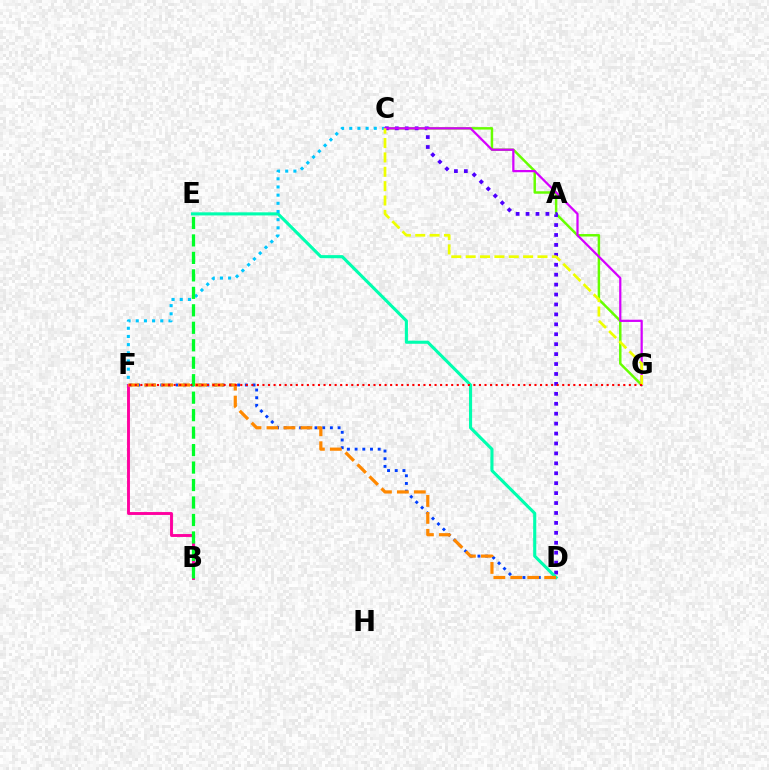{('D', 'F'): [{'color': '#003fff', 'line_style': 'dotted', 'thickness': 2.09}, {'color': '#ff8800', 'line_style': 'dashed', 'thickness': 2.3}], ('C', 'G'): [{'color': '#66ff00', 'line_style': 'solid', 'thickness': 1.78}, {'color': '#d600ff', 'line_style': 'solid', 'thickness': 1.61}, {'color': '#eeff00', 'line_style': 'dashed', 'thickness': 1.95}], ('C', 'D'): [{'color': '#4f00ff', 'line_style': 'dotted', 'thickness': 2.7}], ('D', 'E'): [{'color': '#00ffaf', 'line_style': 'solid', 'thickness': 2.24}], ('C', 'F'): [{'color': '#00c7ff', 'line_style': 'dotted', 'thickness': 2.22}], ('B', 'F'): [{'color': '#ff00a0', 'line_style': 'solid', 'thickness': 2.08}], ('B', 'E'): [{'color': '#00ff27', 'line_style': 'dashed', 'thickness': 2.37}], ('F', 'G'): [{'color': '#ff0000', 'line_style': 'dotted', 'thickness': 1.51}]}